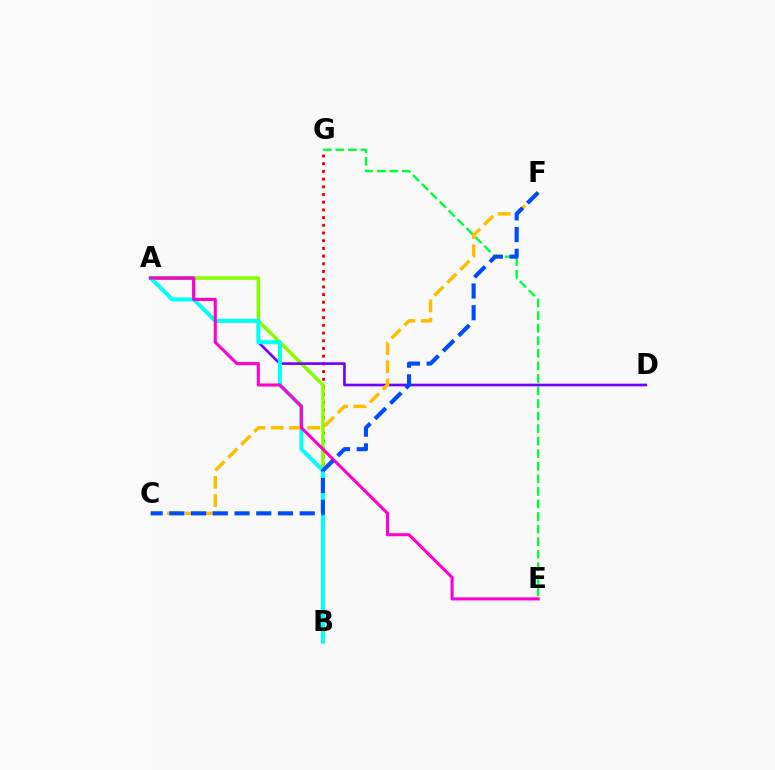{('E', 'G'): [{'color': '#00ff39', 'line_style': 'dashed', 'thickness': 1.71}], ('B', 'G'): [{'color': '#ff0000', 'line_style': 'dotted', 'thickness': 2.09}], ('A', 'B'): [{'color': '#84ff00', 'line_style': 'solid', 'thickness': 2.55}, {'color': '#00fff6', 'line_style': 'solid', 'thickness': 2.9}], ('A', 'D'): [{'color': '#7200ff', 'line_style': 'solid', 'thickness': 1.91}], ('C', 'F'): [{'color': '#ffbd00', 'line_style': 'dashed', 'thickness': 2.48}, {'color': '#004bff', 'line_style': 'dashed', 'thickness': 2.95}], ('A', 'E'): [{'color': '#ff00cf', 'line_style': 'solid', 'thickness': 2.22}]}